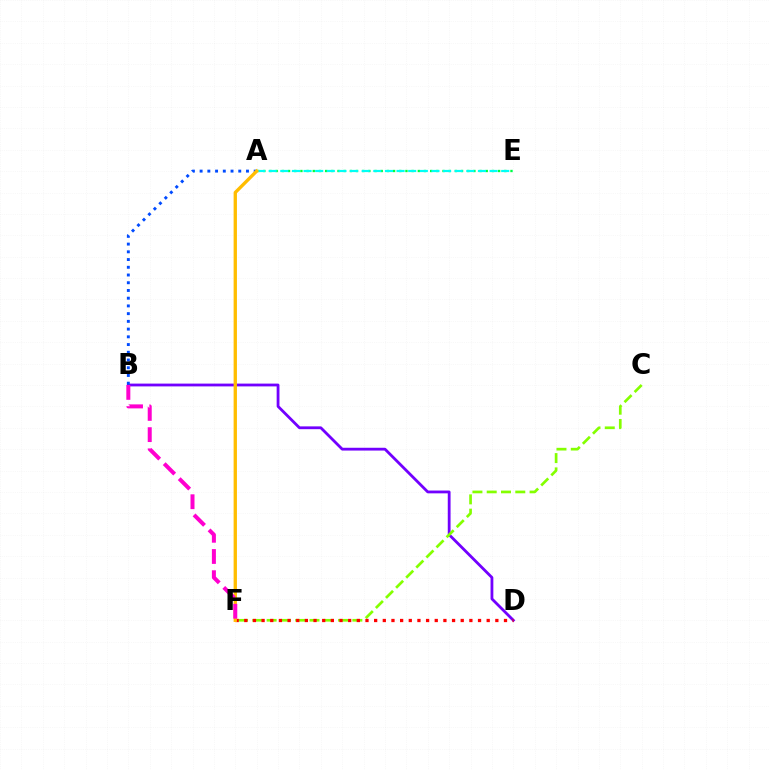{('B', 'D'): [{'color': '#7200ff', 'line_style': 'solid', 'thickness': 2.02}], ('C', 'F'): [{'color': '#84ff00', 'line_style': 'dashed', 'thickness': 1.94}], ('A', 'E'): [{'color': '#00ff39', 'line_style': 'dotted', 'thickness': 1.68}, {'color': '#00fff6', 'line_style': 'dashed', 'thickness': 1.58}], ('A', 'B'): [{'color': '#004bff', 'line_style': 'dotted', 'thickness': 2.1}], ('D', 'F'): [{'color': '#ff0000', 'line_style': 'dotted', 'thickness': 2.35}], ('A', 'F'): [{'color': '#ffbd00', 'line_style': 'solid', 'thickness': 2.4}], ('B', 'F'): [{'color': '#ff00cf', 'line_style': 'dashed', 'thickness': 2.88}]}